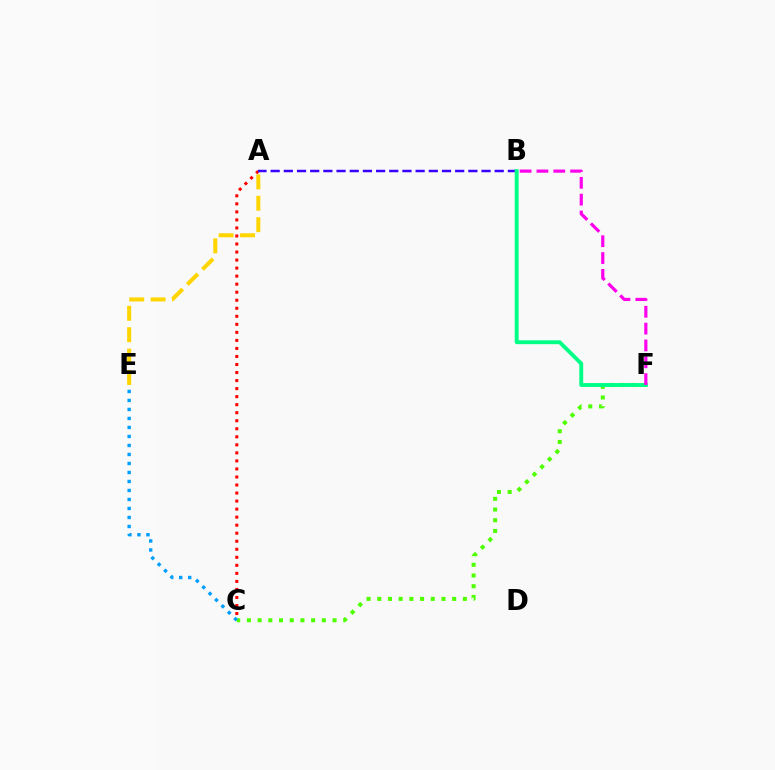{('A', 'C'): [{'color': '#ff0000', 'line_style': 'dotted', 'thickness': 2.18}], ('A', 'E'): [{'color': '#ffd500', 'line_style': 'dashed', 'thickness': 2.91}], ('A', 'B'): [{'color': '#3700ff', 'line_style': 'dashed', 'thickness': 1.79}], ('C', 'F'): [{'color': '#4fff00', 'line_style': 'dotted', 'thickness': 2.91}], ('B', 'F'): [{'color': '#00ff86', 'line_style': 'solid', 'thickness': 2.8}, {'color': '#ff00ed', 'line_style': 'dashed', 'thickness': 2.29}], ('C', 'E'): [{'color': '#009eff', 'line_style': 'dotted', 'thickness': 2.45}]}